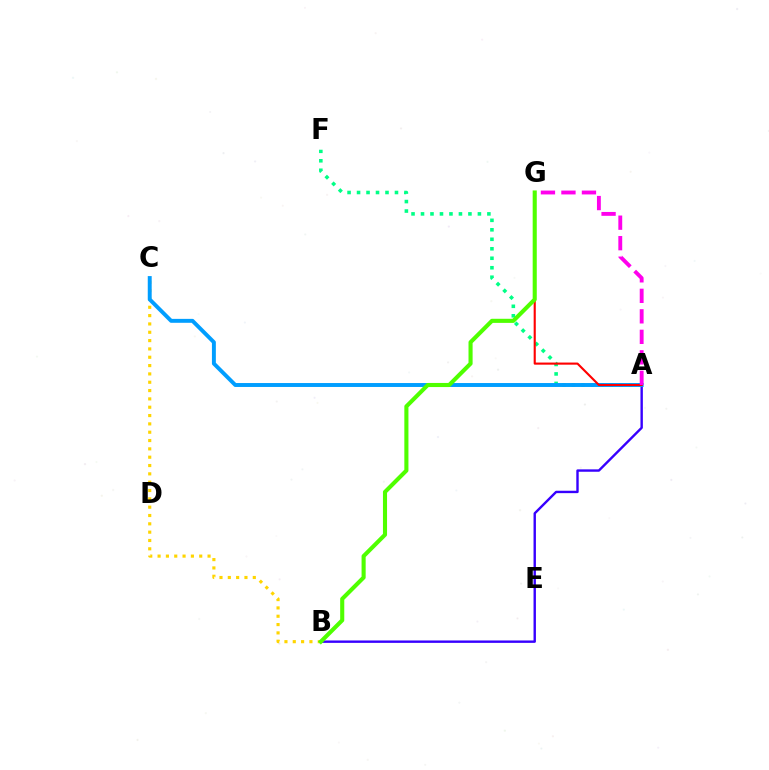{('A', 'B'): [{'color': '#3700ff', 'line_style': 'solid', 'thickness': 1.73}], ('B', 'C'): [{'color': '#ffd500', 'line_style': 'dotted', 'thickness': 2.26}], ('A', 'F'): [{'color': '#00ff86', 'line_style': 'dotted', 'thickness': 2.58}], ('A', 'C'): [{'color': '#009eff', 'line_style': 'solid', 'thickness': 2.83}], ('A', 'G'): [{'color': '#ff0000', 'line_style': 'solid', 'thickness': 1.53}, {'color': '#ff00ed', 'line_style': 'dashed', 'thickness': 2.79}], ('B', 'G'): [{'color': '#4fff00', 'line_style': 'solid', 'thickness': 2.95}]}